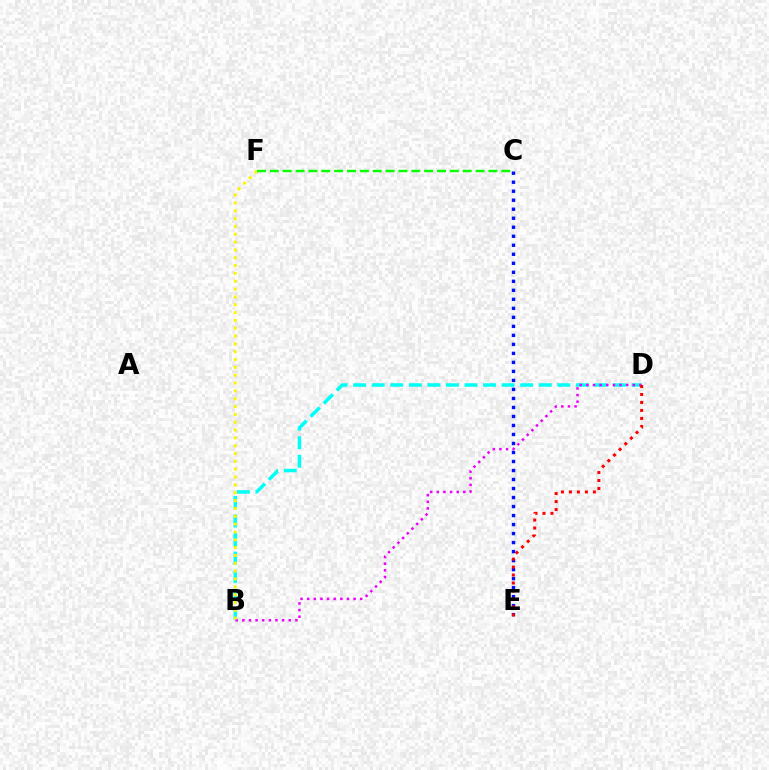{('B', 'D'): [{'color': '#00fff6', 'line_style': 'dashed', 'thickness': 2.52}, {'color': '#ee00ff', 'line_style': 'dotted', 'thickness': 1.8}], ('C', 'E'): [{'color': '#0010ff', 'line_style': 'dotted', 'thickness': 2.45}], ('B', 'F'): [{'color': '#fcf500', 'line_style': 'dotted', 'thickness': 2.13}], ('C', 'F'): [{'color': '#08ff00', 'line_style': 'dashed', 'thickness': 1.75}], ('D', 'E'): [{'color': '#ff0000', 'line_style': 'dotted', 'thickness': 2.17}]}